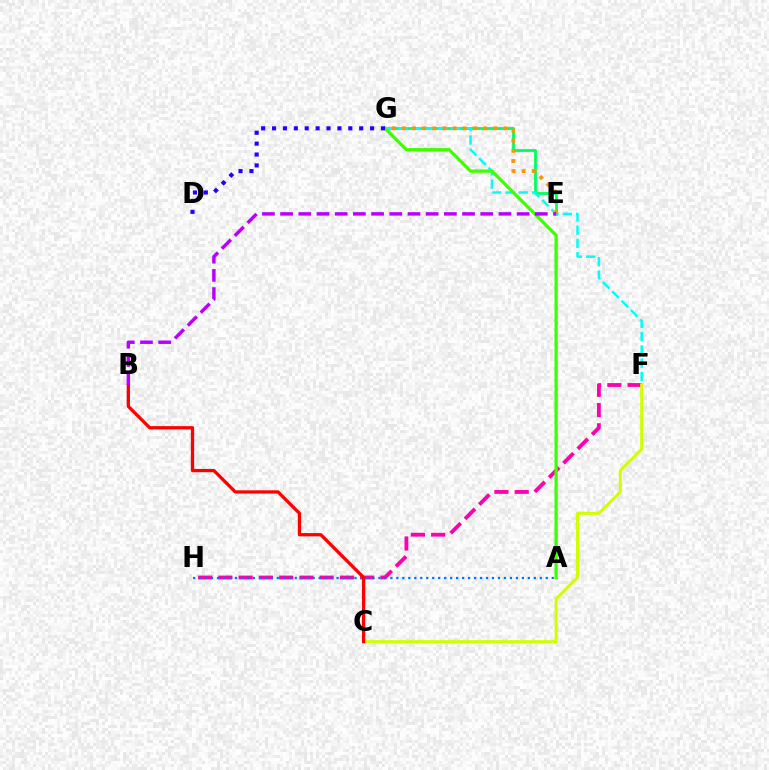{('E', 'G'): [{'color': '#00ff5c', 'line_style': 'solid', 'thickness': 2.01}, {'color': '#ff9400', 'line_style': 'dotted', 'thickness': 2.76}], ('F', 'H'): [{'color': '#ff00ac', 'line_style': 'dashed', 'thickness': 2.75}], ('F', 'G'): [{'color': '#00fff6', 'line_style': 'dashed', 'thickness': 1.8}], ('C', 'F'): [{'color': '#d1ff00', 'line_style': 'solid', 'thickness': 2.18}], ('A', 'H'): [{'color': '#0074ff', 'line_style': 'dotted', 'thickness': 1.62}], ('A', 'G'): [{'color': '#3dff00', 'line_style': 'solid', 'thickness': 2.35}], ('B', 'C'): [{'color': '#ff0000', 'line_style': 'solid', 'thickness': 2.36}], ('D', 'G'): [{'color': '#2500ff', 'line_style': 'dotted', 'thickness': 2.96}], ('B', 'E'): [{'color': '#b900ff', 'line_style': 'dashed', 'thickness': 2.47}]}